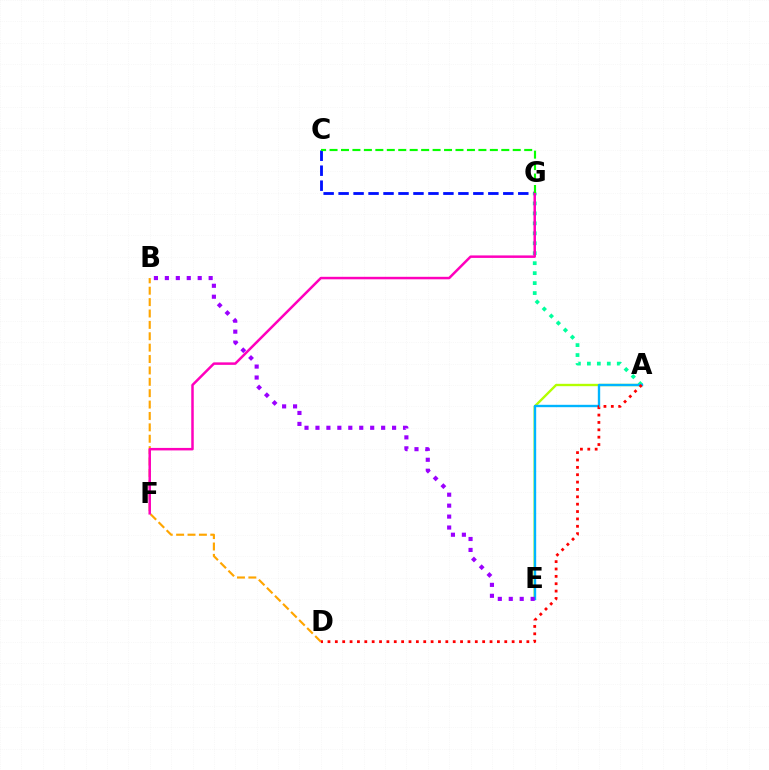{('A', 'E'): [{'color': '#b3ff00', 'line_style': 'solid', 'thickness': 1.71}, {'color': '#00b5ff', 'line_style': 'solid', 'thickness': 1.71}], ('C', 'G'): [{'color': '#0010ff', 'line_style': 'dashed', 'thickness': 2.03}, {'color': '#08ff00', 'line_style': 'dashed', 'thickness': 1.56}], ('A', 'G'): [{'color': '#00ff9d', 'line_style': 'dotted', 'thickness': 2.71}], ('B', 'D'): [{'color': '#ffa500', 'line_style': 'dashed', 'thickness': 1.55}], ('F', 'G'): [{'color': '#ff00bd', 'line_style': 'solid', 'thickness': 1.8}], ('A', 'D'): [{'color': '#ff0000', 'line_style': 'dotted', 'thickness': 2.0}], ('B', 'E'): [{'color': '#9b00ff', 'line_style': 'dotted', 'thickness': 2.97}]}